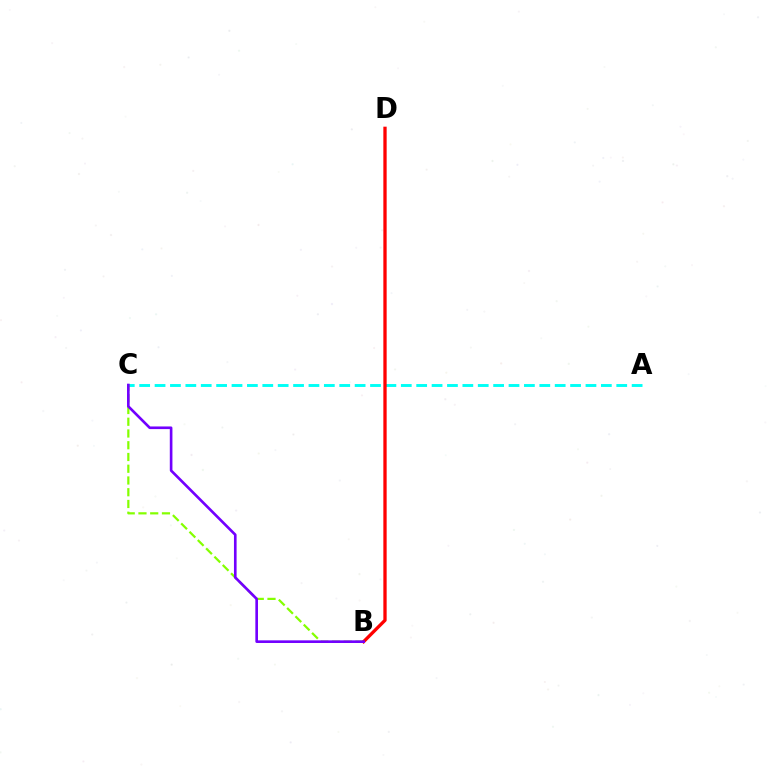{('A', 'C'): [{'color': '#00fff6', 'line_style': 'dashed', 'thickness': 2.09}], ('B', 'C'): [{'color': '#84ff00', 'line_style': 'dashed', 'thickness': 1.6}, {'color': '#7200ff', 'line_style': 'solid', 'thickness': 1.9}], ('B', 'D'): [{'color': '#ff0000', 'line_style': 'solid', 'thickness': 2.38}]}